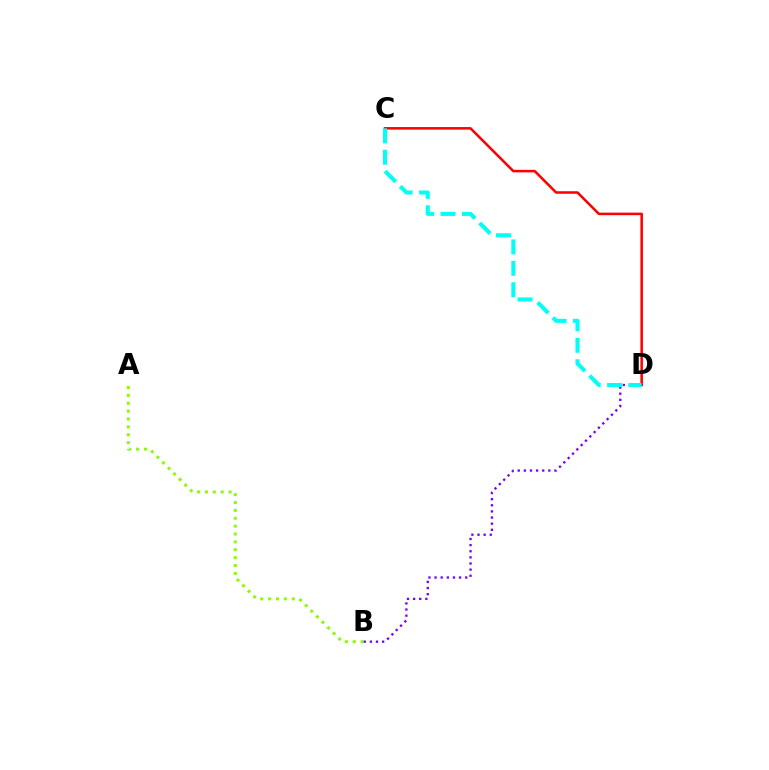{('C', 'D'): [{'color': '#ff0000', 'line_style': 'solid', 'thickness': 1.82}, {'color': '#00fff6', 'line_style': 'dashed', 'thickness': 2.91}], ('A', 'B'): [{'color': '#84ff00', 'line_style': 'dotted', 'thickness': 2.14}], ('B', 'D'): [{'color': '#7200ff', 'line_style': 'dotted', 'thickness': 1.66}]}